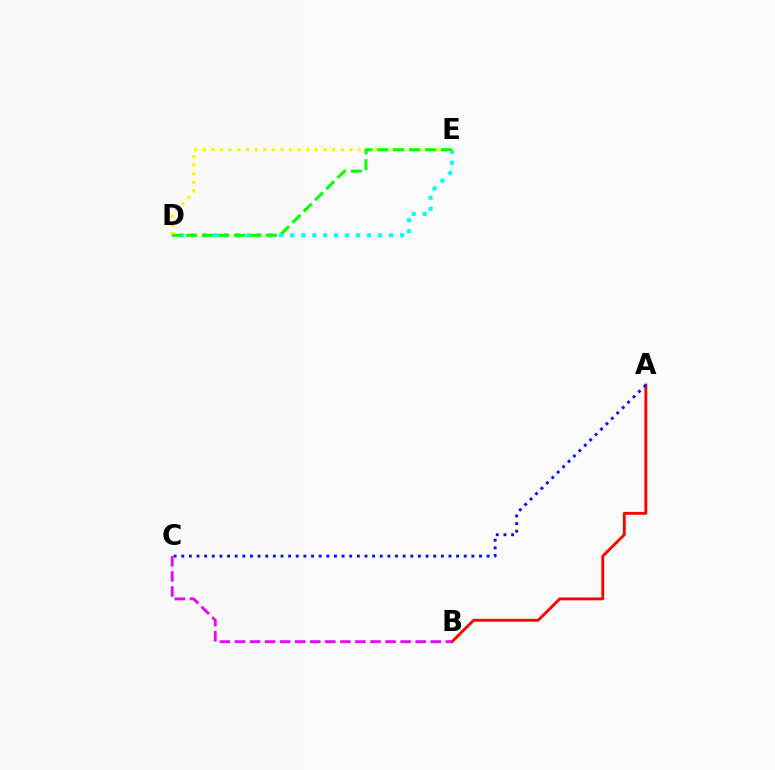{('A', 'B'): [{'color': '#ff0000', 'line_style': 'solid', 'thickness': 2.05}], ('D', 'E'): [{'color': '#00fff6', 'line_style': 'dotted', 'thickness': 2.99}, {'color': '#fcf500', 'line_style': 'dotted', 'thickness': 2.34}, {'color': '#08ff00', 'line_style': 'dashed', 'thickness': 2.16}], ('A', 'C'): [{'color': '#0010ff', 'line_style': 'dotted', 'thickness': 2.07}], ('B', 'C'): [{'color': '#ee00ff', 'line_style': 'dashed', 'thickness': 2.05}]}